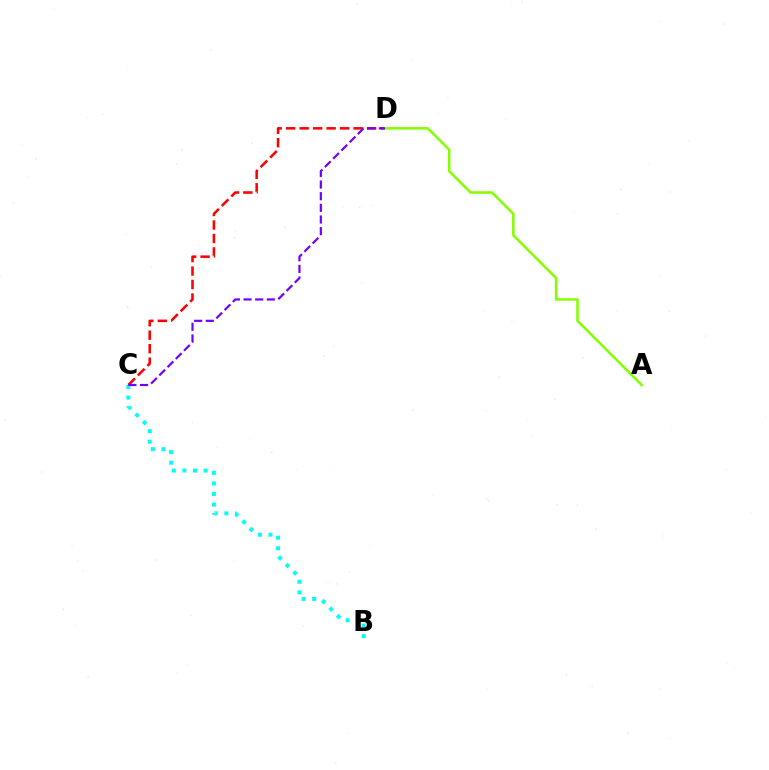{('C', 'D'): [{'color': '#ff0000', 'line_style': 'dashed', 'thickness': 1.83}, {'color': '#7200ff', 'line_style': 'dashed', 'thickness': 1.58}], ('A', 'D'): [{'color': '#84ff00', 'line_style': 'solid', 'thickness': 1.82}], ('B', 'C'): [{'color': '#00fff6', 'line_style': 'dotted', 'thickness': 2.88}]}